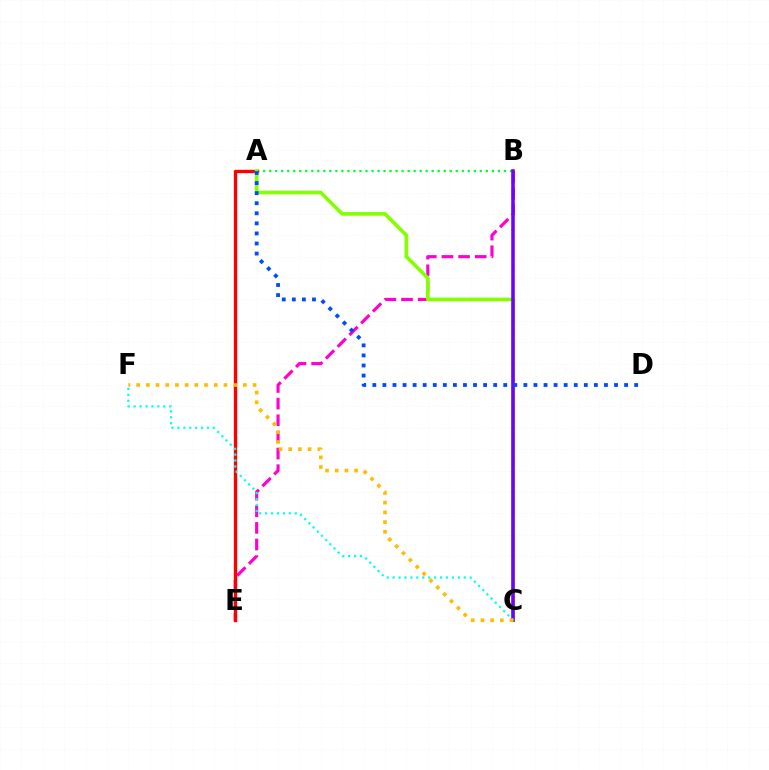{('A', 'B'): [{'color': '#00ff39', 'line_style': 'dotted', 'thickness': 1.64}], ('B', 'E'): [{'color': '#ff00cf', 'line_style': 'dashed', 'thickness': 2.26}], ('A', 'E'): [{'color': '#ff0000', 'line_style': 'solid', 'thickness': 2.42}], ('A', 'C'): [{'color': '#84ff00', 'line_style': 'solid', 'thickness': 2.62}], ('B', 'C'): [{'color': '#7200ff', 'line_style': 'solid', 'thickness': 2.56}], ('C', 'F'): [{'color': '#00fff6', 'line_style': 'dotted', 'thickness': 1.61}, {'color': '#ffbd00', 'line_style': 'dotted', 'thickness': 2.64}], ('A', 'D'): [{'color': '#004bff', 'line_style': 'dotted', 'thickness': 2.74}]}